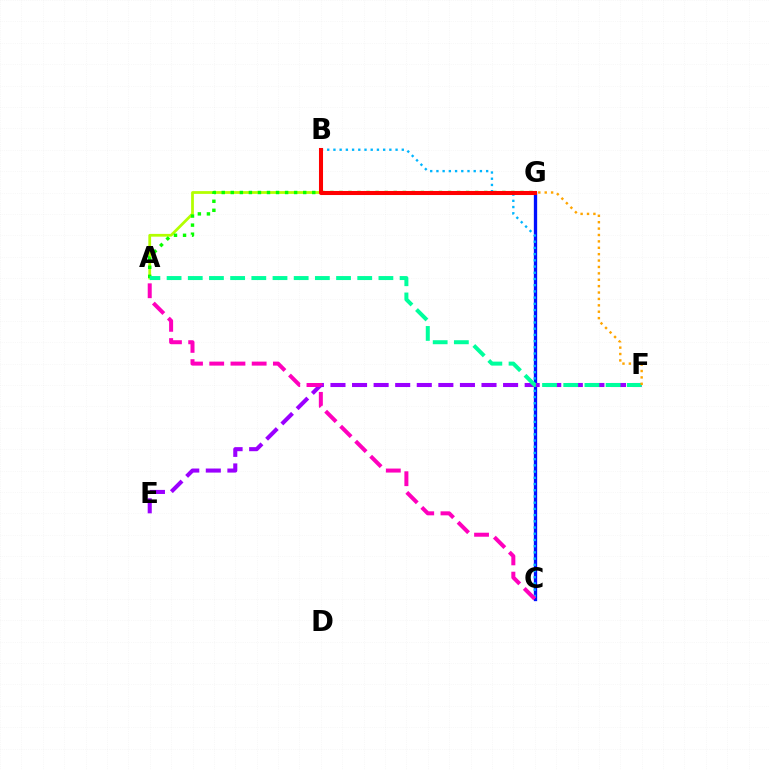{('C', 'G'): [{'color': '#0010ff', 'line_style': 'solid', 'thickness': 2.38}], ('A', 'G'): [{'color': '#b3ff00', 'line_style': 'solid', 'thickness': 1.99}, {'color': '#08ff00', 'line_style': 'dotted', 'thickness': 2.46}], ('B', 'C'): [{'color': '#00b5ff', 'line_style': 'dotted', 'thickness': 1.69}], ('E', 'F'): [{'color': '#9b00ff', 'line_style': 'dashed', 'thickness': 2.93}], ('A', 'F'): [{'color': '#00ff9d', 'line_style': 'dashed', 'thickness': 2.88}], ('B', 'G'): [{'color': '#ff0000', 'line_style': 'solid', 'thickness': 2.92}], ('A', 'C'): [{'color': '#ff00bd', 'line_style': 'dashed', 'thickness': 2.88}], ('F', 'G'): [{'color': '#ffa500', 'line_style': 'dotted', 'thickness': 1.74}]}